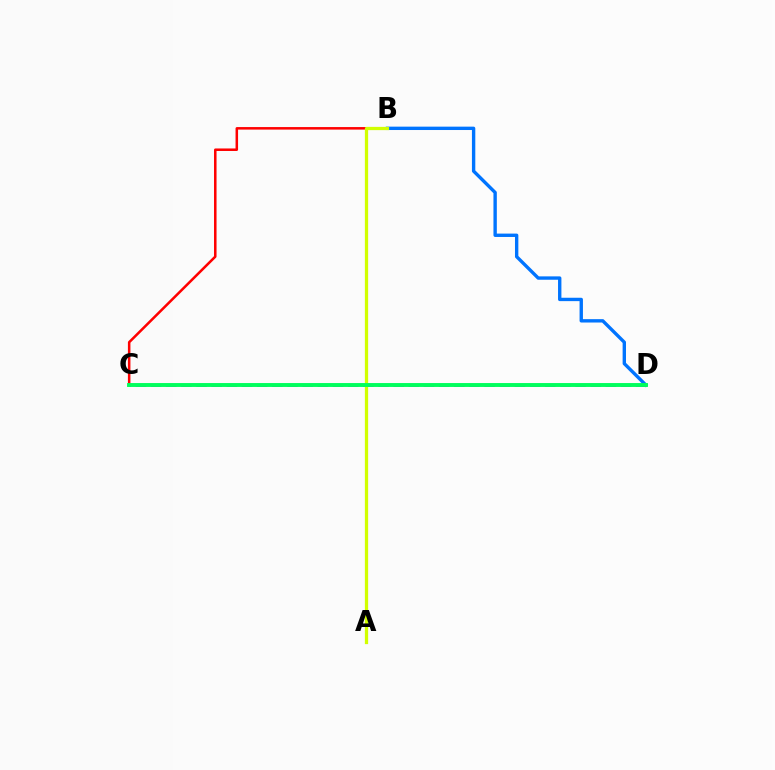{('B', 'D'): [{'color': '#0074ff', 'line_style': 'solid', 'thickness': 2.43}], ('C', 'D'): [{'color': '#b900ff', 'line_style': 'dashed', 'thickness': 2.06}, {'color': '#00ff5c', 'line_style': 'solid', 'thickness': 2.81}], ('B', 'C'): [{'color': '#ff0000', 'line_style': 'solid', 'thickness': 1.82}], ('A', 'B'): [{'color': '#d1ff00', 'line_style': 'solid', 'thickness': 2.34}]}